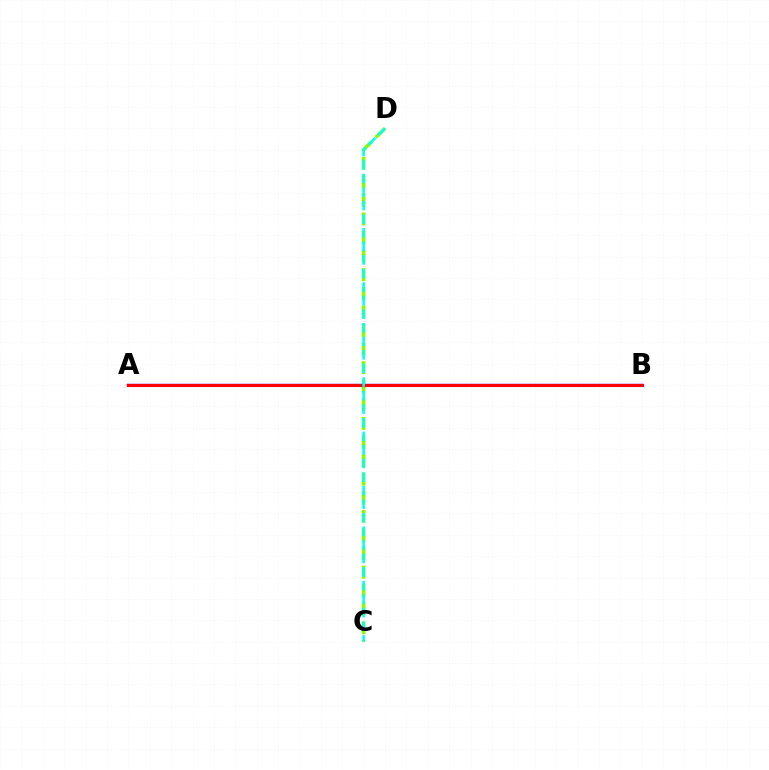{('C', 'D'): [{'color': '#84ff00', 'line_style': 'dashed', 'thickness': 2.53}, {'color': '#00fff6', 'line_style': 'dashed', 'thickness': 1.84}], ('A', 'B'): [{'color': '#7200ff', 'line_style': 'solid', 'thickness': 1.73}, {'color': '#ff0000', 'line_style': 'solid', 'thickness': 2.23}]}